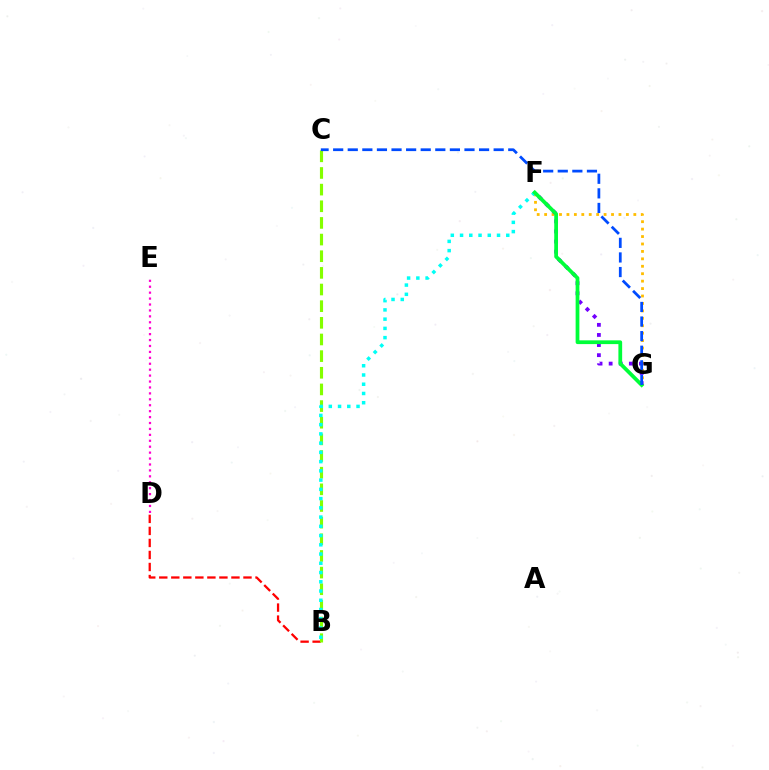{('B', 'D'): [{'color': '#ff0000', 'line_style': 'dashed', 'thickness': 1.63}], ('B', 'C'): [{'color': '#84ff00', 'line_style': 'dashed', 'thickness': 2.26}], ('F', 'G'): [{'color': '#ffbd00', 'line_style': 'dotted', 'thickness': 2.02}, {'color': '#7200ff', 'line_style': 'dotted', 'thickness': 2.74}, {'color': '#00ff39', 'line_style': 'solid', 'thickness': 2.7}], ('B', 'F'): [{'color': '#00fff6', 'line_style': 'dotted', 'thickness': 2.51}], ('C', 'G'): [{'color': '#004bff', 'line_style': 'dashed', 'thickness': 1.98}], ('D', 'E'): [{'color': '#ff00cf', 'line_style': 'dotted', 'thickness': 1.61}]}